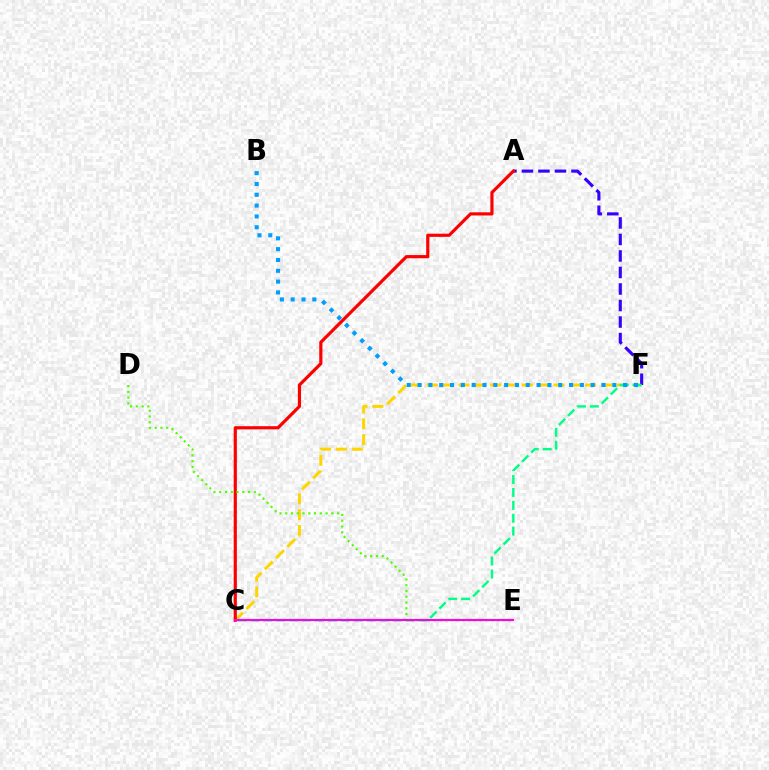{('C', 'F'): [{'color': '#ffd500', 'line_style': 'dashed', 'thickness': 2.15}, {'color': '#00ff86', 'line_style': 'dashed', 'thickness': 1.75}], ('A', 'F'): [{'color': '#3700ff', 'line_style': 'dashed', 'thickness': 2.24}], ('B', 'F'): [{'color': '#009eff', 'line_style': 'dotted', 'thickness': 2.94}], ('A', 'C'): [{'color': '#ff0000', 'line_style': 'solid', 'thickness': 2.29}], ('D', 'E'): [{'color': '#4fff00', 'line_style': 'dotted', 'thickness': 1.56}], ('C', 'E'): [{'color': '#ff00ed', 'line_style': 'solid', 'thickness': 1.53}]}